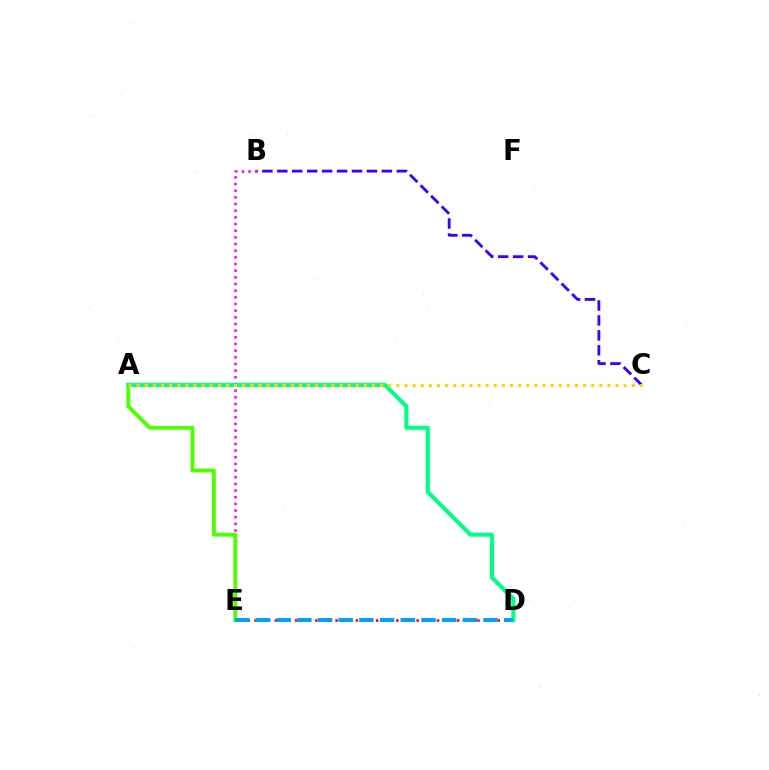{('D', 'E'): [{'color': '#ff0000', 'line_style': 'dotted', 'thickness': 1.84}, {'color': '#009eff', 'line_style': 'dashed', 'thickness': 2.81}], ('B', 'C'): [{'color': '#3700ff', 'line_style': 'dashed', 'thickness': 2.03}], ('B', 'E'): [{'color': '#ff00ed', 'line_style': 'dotted', 'thickness': 1.81}], ('A', 'E'): [{'color': '#4fff00', 'line_style': 'solid', 'thickness': 2.79}], ('A', 'D'): [{'color': '#00ff86', 'line_style': 'solid', 'thickness': 2.94}], ('A', 'C'): [{'color': '#ffd500', 'line_style': 'dotted', 'thickness': 2.21}]}